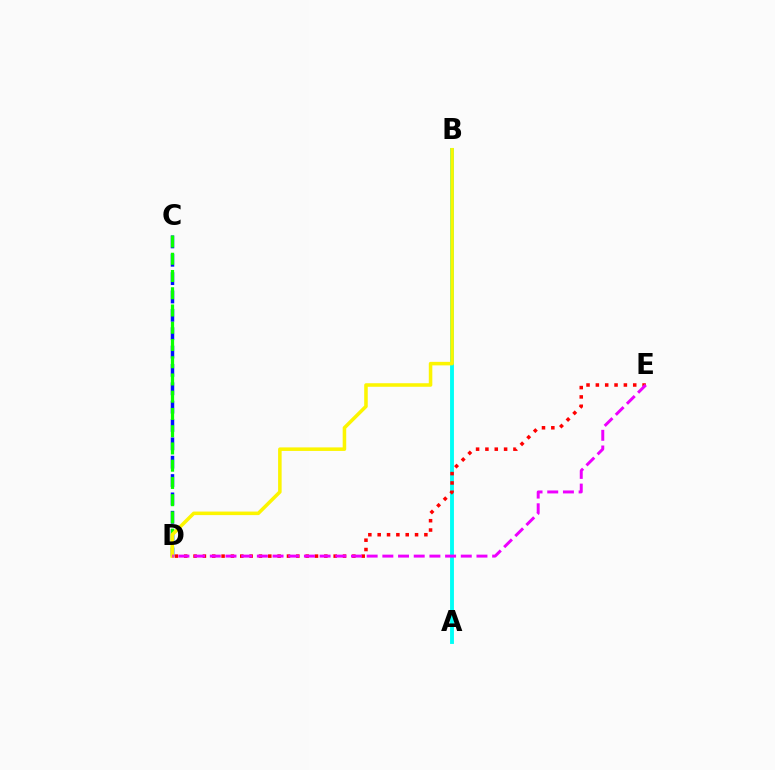{('A', 'B'): [{'color': '#00fff6', 'line_style': 'solid', 'thickness': 2.79}], ('D', 'E'): [{'color': '#ff0000', 'line_style': 'dotted', 'thickness': 2.54}, {'color': '#ee00ff', 'line_style': 'dashed', 'thickness': 2.13}], ('C', 'D'): [{'color': '#0010ff', 'line_style': 'dashed', 'thickness': 2.49}, {'color': '#08ff00', 'line_style': 'dashed', 'thickness': 2.34}], ('B', 'D'): [{'color': '#fcf500', 'line_style': 'solid', 'thickness': 2.55}]}